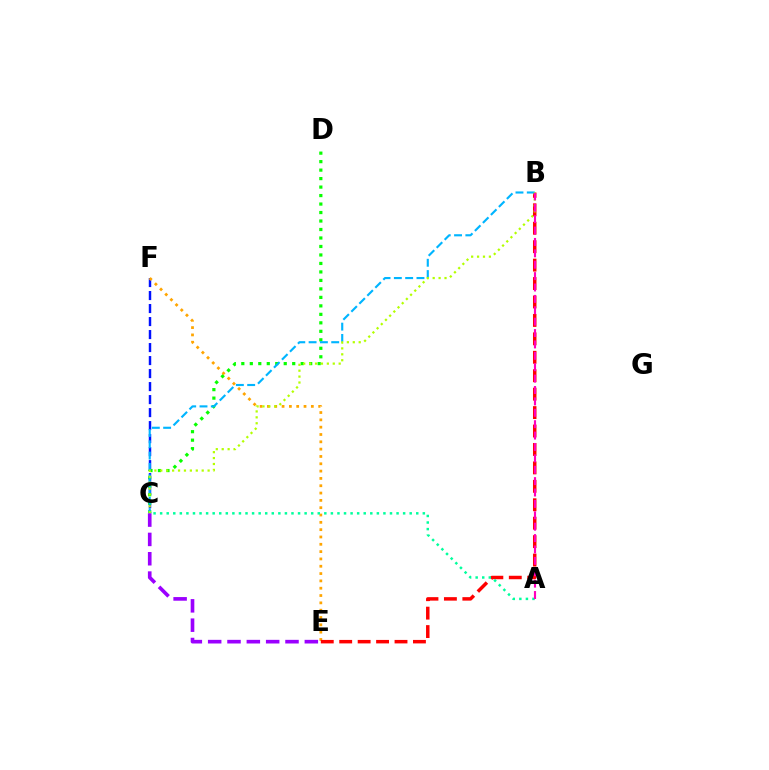{('C', 'F'): [{'color': '#0010ff', 'line_style': 'dashed', 'thickness': 1.77}], ('C', 'D'): [{'color': '#08ff00', 'line_style': 'dotted', 'thickness': 2.31}], ('E', 'F'): [{'color': '#ffa500', 'line_style': 'dotted', 'thickness': 1.99}], ('B', 'E'): [{'color': '#ff0000', 'line_style': 'dashed', 'thickness': 2.5}], ('B', 'C'): [{'color': '#00b5ff', 'line_style': 'dashed', 'thickness': 1.54}, {'color': '#b3ff00', 'line_style': 'dotted', 'thickness': 1.61}], ('C', 'E'): [{'color': '#9b00ff', 'line_style': 'dashed', 'thickness': 2.63}], ('A', 'C'): [{'color': '#00ff9d', 'line_style': 'dotted', 'thickness': 1.78}], ('A', 'B'): [{'color': '#ff00bd', 'line_style': 'dashed', 'thickness': 1.55}]}